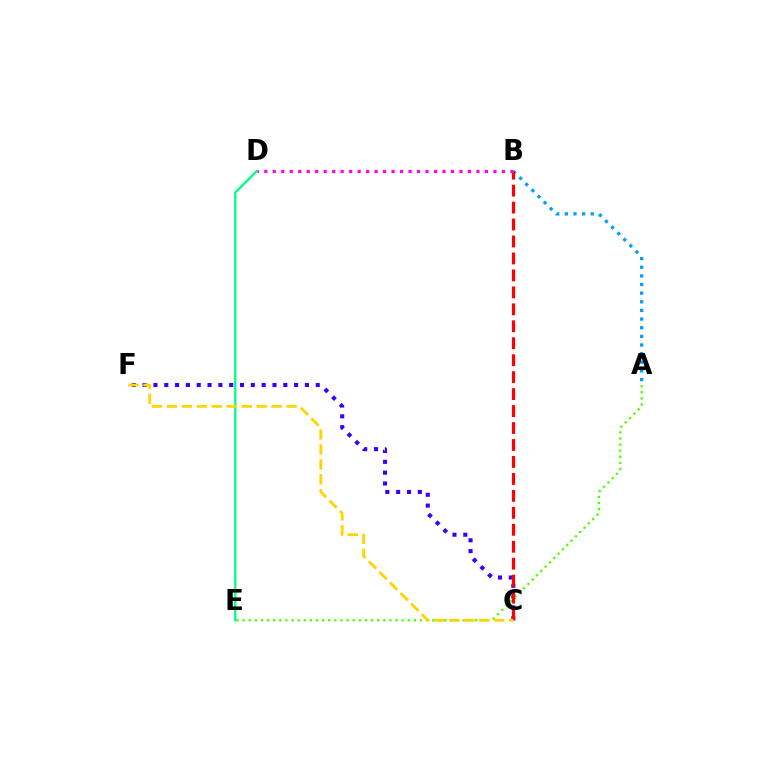{('C', 'F'): [{'color': '#3700ff', 'line_style': 'dotted', 'thickness': 2.94}, {'color': '#ffd500', 'line_style': 'dashed', 'thickness': 2.03}], ('A', 'E'): [{'color': '#4fff00', 'line_style': 'dotted', 'thickness': 1.66}], ('D', 'E'): [{'color': '#00ff86', 'line_style': 'solid', 'thickness': 1.68}], ('A', 'B'): [{'color': '#009eff', 'line_style': 'dotted', 'thickness': 2.35}], ('B', 'C'): [{'color': '#ff0000', 'line_style': 'dashed', 'thickness': 2.3}], ('B', 'D'): [{'color': '#ff00ed', 'line_style': 'dotted', 'thickness': 2.31}]}